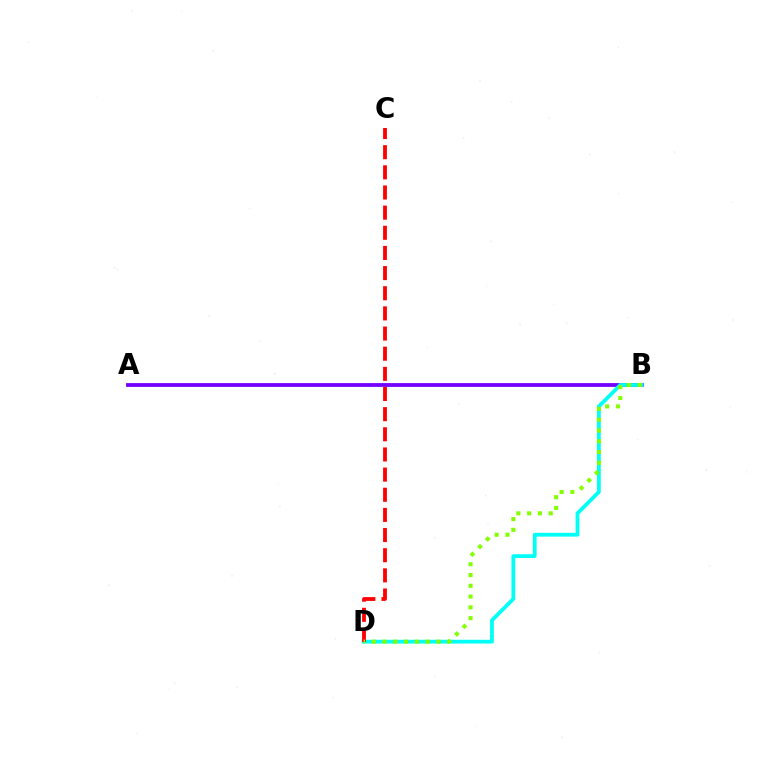{('A', 'B'): [{'color': '#7200ff', 'line_style': 'solid', 'thickness': 2.74}], ('B', 'D'): [{'color': '#00fff6', 'line_style': 'solid', 'thickness': 2.72}, {'color': '#84ff00', 'line_style': 'dotted', 'thickness': 2.93}], ('C', 'D'): [{'color': '#ff0000', 'line_style': 'dashed', 'thickness': 2.74}]}